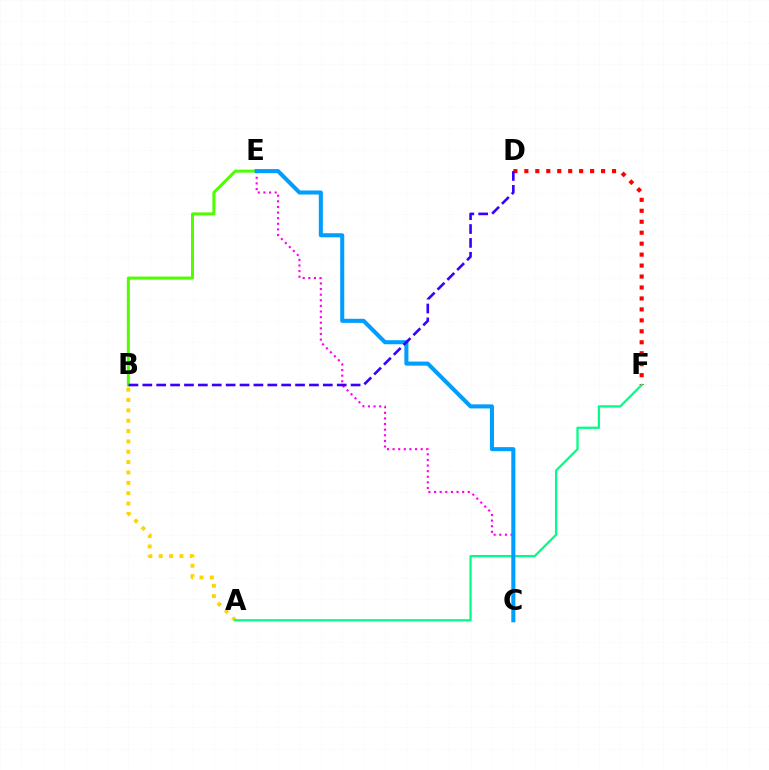{('A', 'B'): [{'color': '#ffd500', 'line_style': 'dotted', 'thickness': 2.81}], ('D', 'F'): [{'color': '#ff0000', 'line_style': 'dotted', 'thickness': 2.98}], ('C', 'E'): [{'color': '#ff00ed', 'line_style': 'dotted', 'thickness': 1.53}, {'color': '#009eff', 'line_style': 'solid', 'thickness': 2.93}], ('A', 'F'): [{'color': '#00ff86', 'line_style': 'solid', 'thickness': 1.64}], ('B', 'E'): [{'color': '#4fff00', 'line_style': 'solid', 'thickness': 2.16}], ('B', 'D'): [{'color': '#3700ff', 'line_style': 'dashed', 'thickness': 1.89}]}